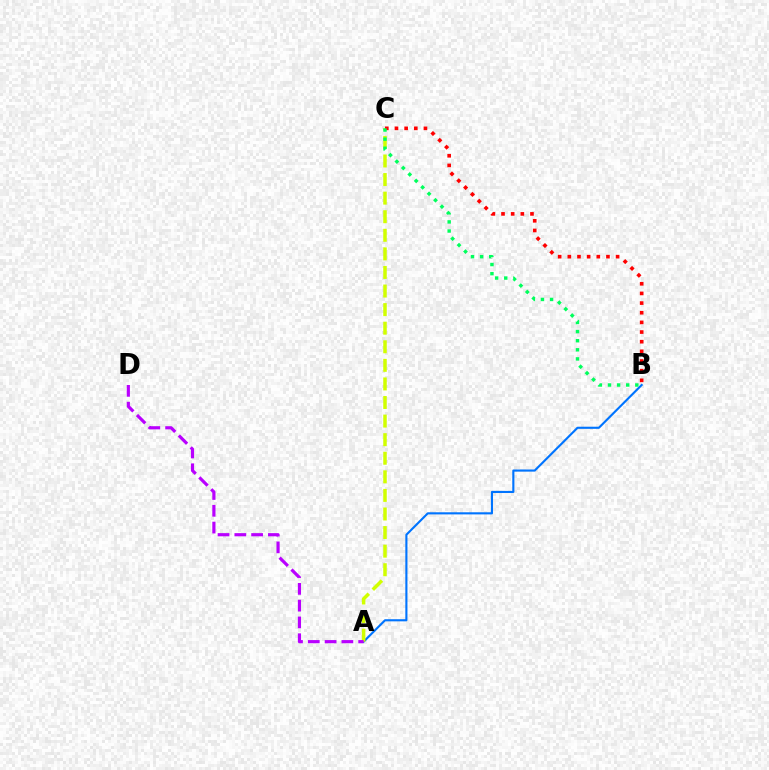{('A', 'B'): [{'color': '#0074ff', 'line_style': 'solid', 'thickness': 1.53}], ('A', 'C'): [{'color': '#d1ff00', 'line_style': 'dashed', 'thickness': 2.52}], ('B', 'C'): [{'color': '#ff0000', 'line_style': 'dotted', 'thickness': 2.62}, {'color': '#00ff5c', 'line_style': 'dotted', 'thickness': 2.48}], ('A', 'D'): [{'color': '#b900ff', 'line_style': 'dashed', 'thickness': 2.28}]}